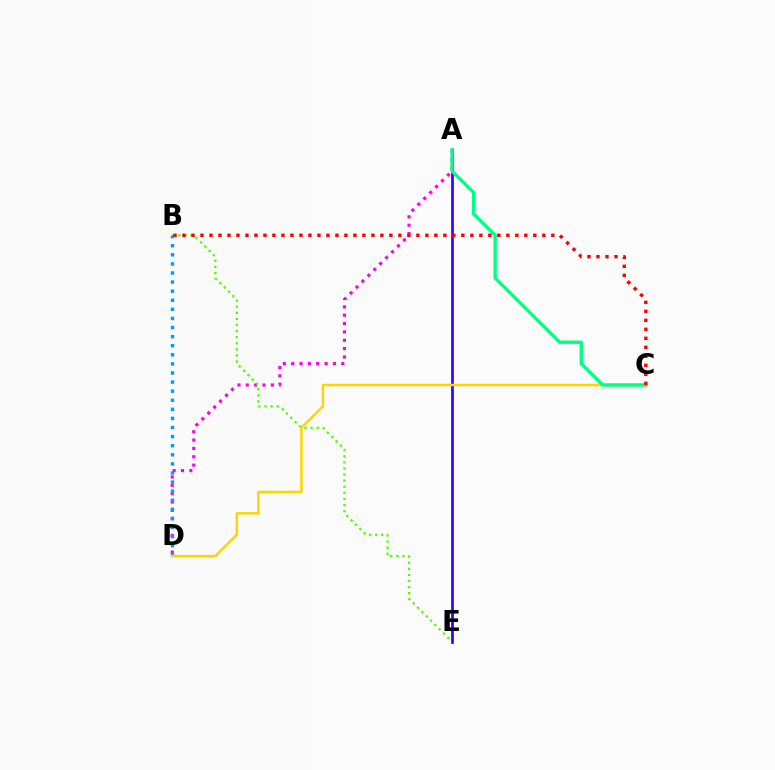{('A', 'D'): [{'color': '#ff00ed', 'line_style': 'dotted', 'thickness': 2.27}], ('B', 'E'): [{'color': '#4fff00', 'line_style': 'dotted', 'thickness': 1.66}], ('B', 'D'): [{'color': '#009eff', 'line_style': 'dotted', 'thickness': 2.47}], ('A', 'E'): [{'color': '#3700ff', 'line_style': 'solid', 'thickness': 1.96}], ('C', 'D'): [{'color': '#ffd500', 'line_style': 'solid', 'thickness': 1.8}], ('A', 'C'): [{'color': '#00ff86', 'line_style': 'solid', 'thickness': 2.43}], ('B', 'C'): [{'color': '#ff0000', 'line_style': 'dotted', 'thickness': 2.44}]}